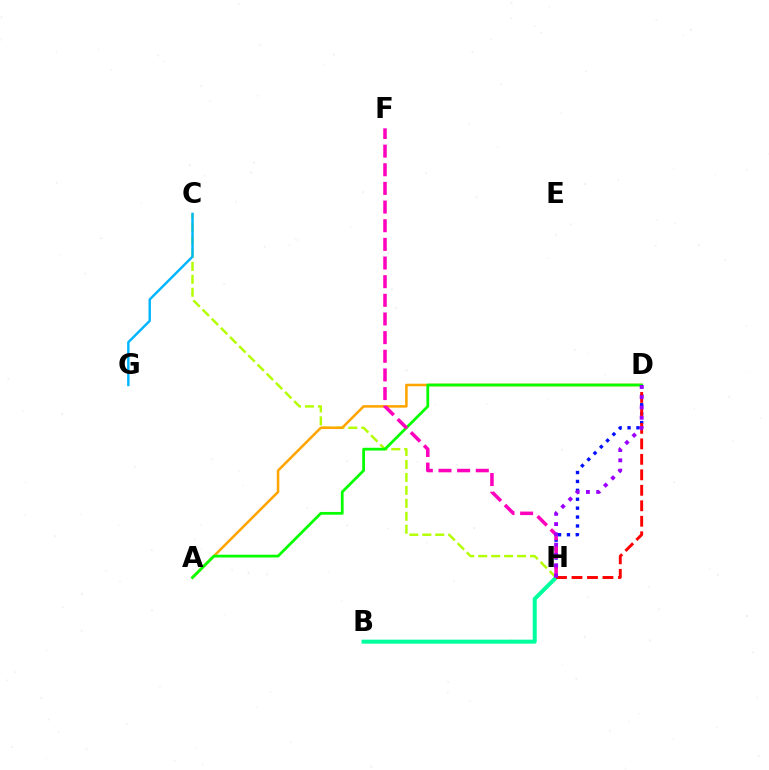{('C', 'H'): [{'color': '#b3ff00', 'line_style': 'dashed', 'thickness': 1.76}], ('A', 'D'): [{'color': '#ffa500', 'line_style': 'solid', 'thickness': 1.83}, {'color': '#08ff00', 'line_style': 'solid', 'thickness': 2.0}], ('C', 'G'): [{'color': '#00b5ff', 'line_style': 'solid', 'thickness': 1.74}], ('D', 'H'): [{'color': '#0010ff', 'line_style': 'dotted', 'thickness': 2.42}, {'color': '#ff0000', 'line_style': 'dashed', 'thickness': 2.1}, {'color': '#9b00ff', 'line_style': 'dotted', 'thickness': 2.8}], ('B', 'H'): [{'color': '#00ff9d', 'line_style': 'solid', 'thickness': 2.88}], ('F', 'H'): [{'color': '#ff00bd', 'line_style': 'dashed', 'thickness': 2.53}]}